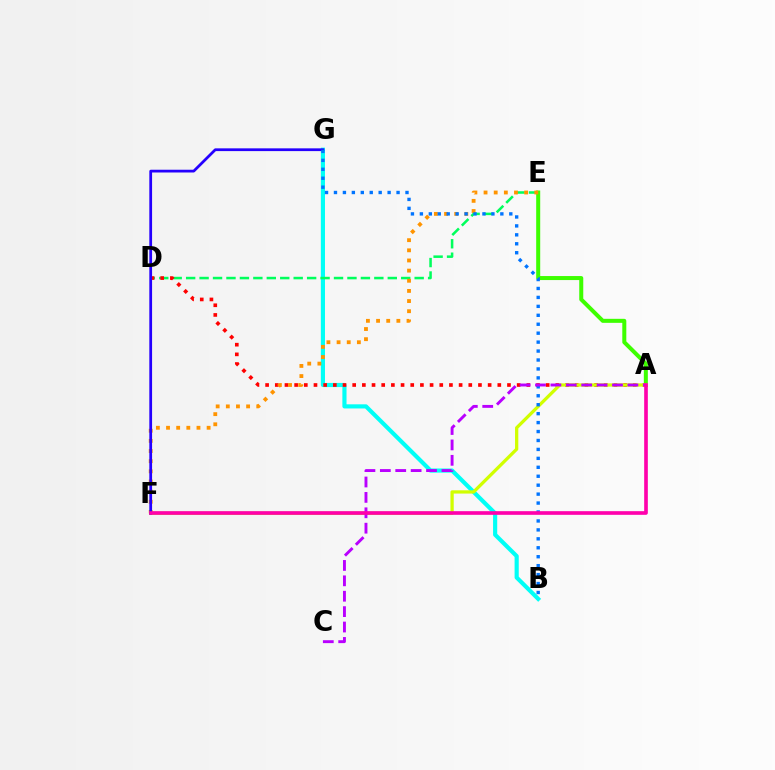{('B', 'G'): [{'color': '#00fff6', 'line_style': 'solid', 'thickness': 2.99}, {'color': '#0074ff', 'line_style': 'dotted', 'thickness': 2.43}], ('D', 'E'): [{'color': '#00ff5c', 'line_style': 'dashed', 'thickness': 1.83}], ('A', 'E'): [{'color': '#3dff00', 'line_style': 'solid', 'thickness': 2.89}], ('A', 'D'): [{'color': '#ff0000', 'line_style': 'dotted', 'thickness': 2.63}], ('E', 'F'): [{'color': '#ff9400', 'line_style': 'dotted', 'thickness': 2.76}], ('A', 'F'): [{'color': '#d1ff00', 'line_style': 'solid', 'thickness': 2.35}, {'color': '#ff00ac', 'line_style': 'solid', 'thickness': 2.63}], ('F', 'G'): [{'color': '#2500ff', 'line_style': 'solid', 'thickness': 1.99}], ('A', 'C'): [{'color': '#b900ff', 'line_style': 'dashed', 'thickness': 2.09}]}